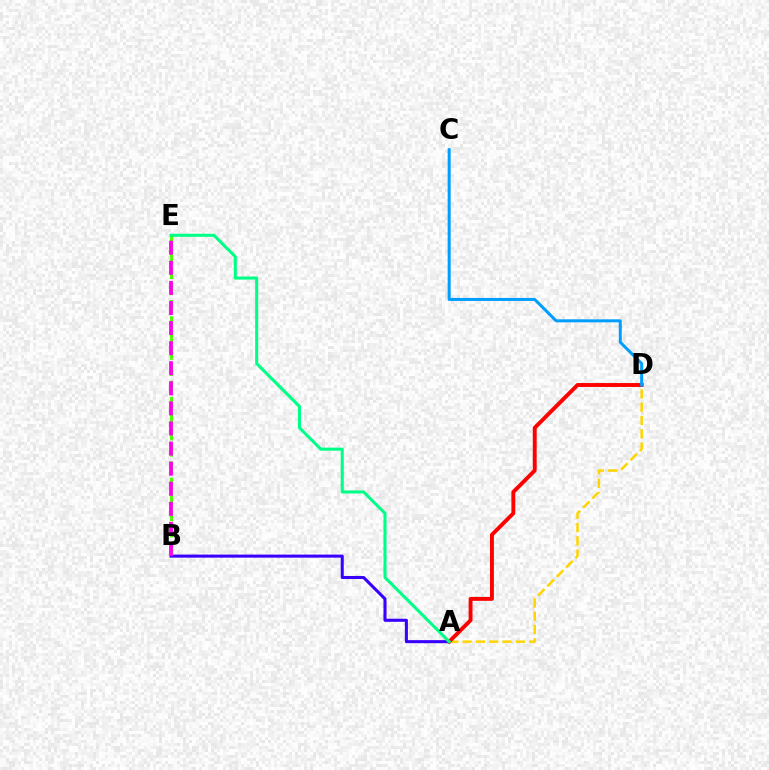{('A', 'B'): [{'color': '#3700ff', 'line_style': 'solid', 'thickness': 2.2}], ('B', 'E'): [{'color': '#4fff00', 'line_style': 'dashed', 'thickness': 2.19}, {'color': '#ff00ed', 'line_style': 'dashed', 'thickness': 2.73}], ('A', 'D'): [{'color': '#ffd500', 'line_style': 'dashed', 'thickness': 1.81}, {'color': '#ff0000', 'line_style': 'solid', 'thickness': 2.81}], ('A', 'E'): [{'color': '#00ff86', 'line_style': 'solid', 'thickness': 2.21}], ('C', 'D'): [{'color': '#009eff', 'line_style': 'solid', 'thickness': 2.17}]}